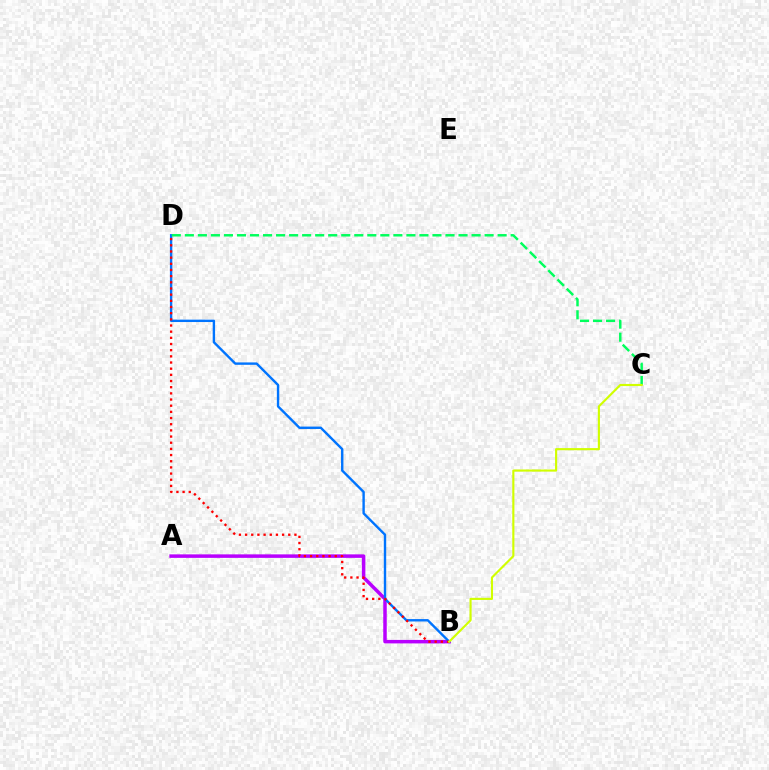{('A', 'B'): [{'color': '#b900ff', 'line_style': 'solid', 'thickness': 2.52}], ('B', 'D'): [{'color': '#0074ff', 'line_style': 'solid', 'thickness': 1.72}, {'color': '#ff0000', 'line_style': 'dotted', 'thickness': 1.68}], ('C', 'D'): [{'color': '#00ff5c', 'line_style': 'dashed', 'thickness': 1.77}], ('B', 'C'): [{'color': '#d1ff00', 'line_style': 'solid', 'thickness': 1.54}]}